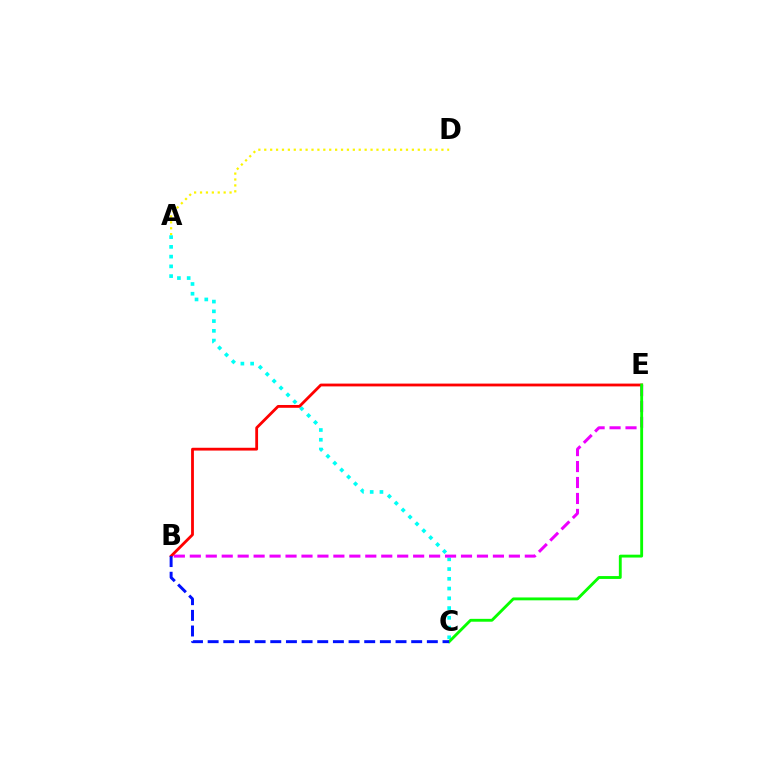{('A', 'D'): [{'color': '#fcf500', 'line_style': 'dotted', 'thickness': 1.6}], ('A', 'C'): [{'color': '#00fff6', 'line_style': 'dotted', 'thickness': 2.65}], ('B', 'E'): [{'color': '#ee00ff', 'line_style': 'dashed', 'thickness': 2.17}, {'color': '#ff0000', 'line_style': 'solid', 'thickness': 2.02}], ('C', 'E'): [{'color': '#08ff00', 'line_style': 'solid', 'thickness': 2.06}], ('B', 'C'): [{'color': '#0010ff', 'line_style': 'dashed', 'thickness': 2.13}]}